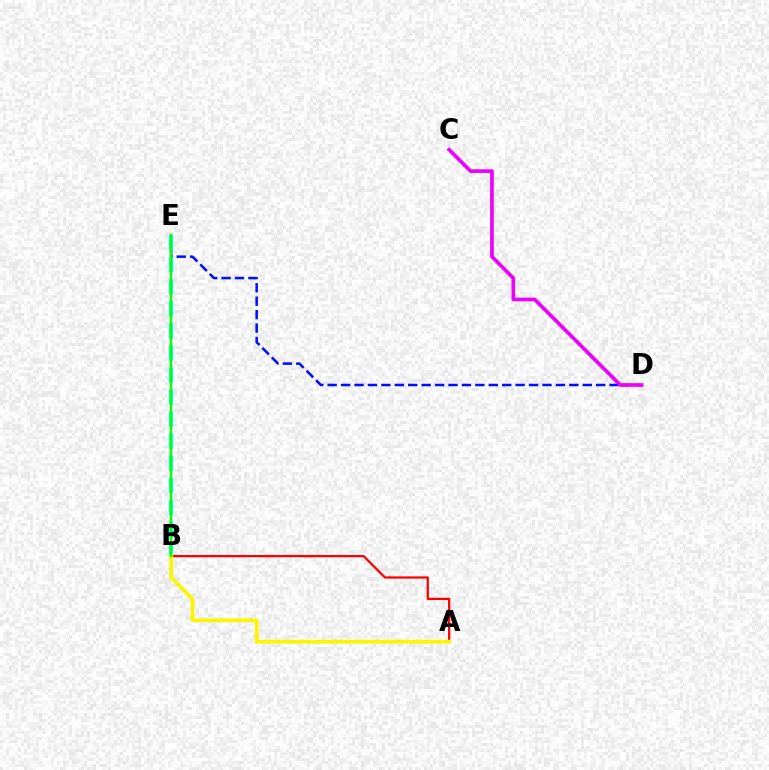{('D', 'E'): [{'color': '#0010ff', 'line_style': 'dashed', 'thickness': 1.82}], ('B', 'E'): [{'color': '#00fff6', 'line_style': 'dashed', 'thickness': 3.0}, {'color': '#08ff00', 'line_style': 'solid', 'thickness': 1.76}], ('C', 'D'): [{'color': '#ee00ff', 'line_style': 'solid', 'thickness': 2.64}], ('A', 'B'): [{'color': '#ff0000', 'line_style': 'solid', 'thickness': 1.62}, {'color': '#fcf500', 'line_style': 'solid', 'thickness': 2.71}]}